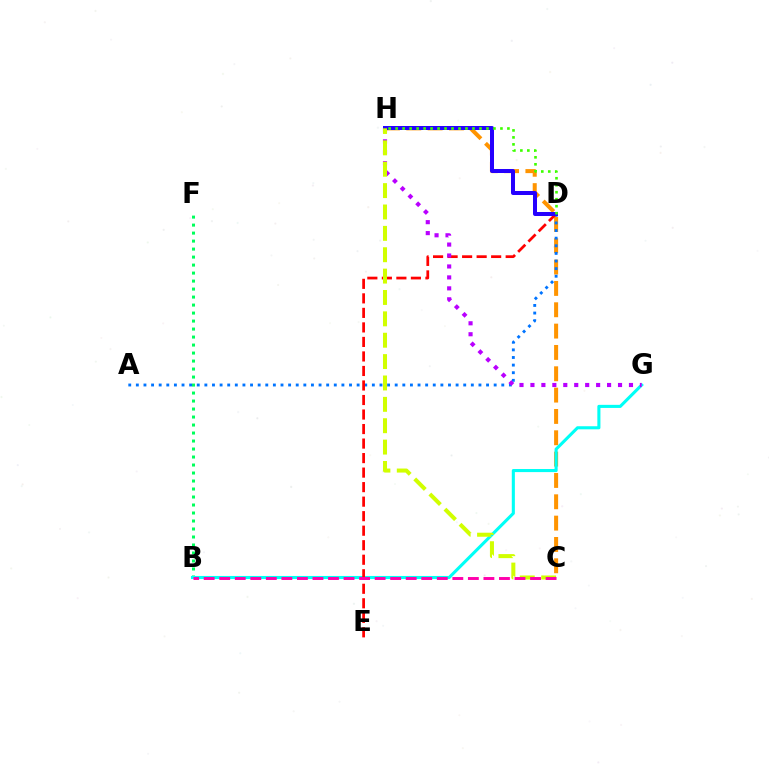{('B', 'F'): [{'color': '#00ff5c', 'line_style': 'dotted', 'thickness': 2.17}], ('C', 'H'): [{'color': '#ff9400', 'line_style': 'dashed', 'thickness': 2.9}, {'color': '#d1ff00', 'line_style': 'dashed', 'thickness': 2.9}], ('B', 'G'): [{'color': '#00fff6', 'line_style': 'solid', 'thickness': 2.22}], ('A', 'D'): [{'color': '#0074ff', 'line_style': 'dotted', 'thickness': 2.07}], ('D', 'E'): [{'color': '#ff0000', 'line_style': 'dashed', 'thickness': 1.97}], ('G', 'H'): [{'color': '#b900ff', 'line_style': 'dotted', 'thickness': 2.97}], ('D', 'H'): [{'color': '#2500ff', 'line_style': 'solid', 'thickness': 2.88}, {'color': '#3dff00', 'line_style': 'dotted', 'thickness': 1.9}], ('B', 'C'): [{'color': '#ff00ac', 'line_style': 'dashed', 'thickness': 2.11}]}